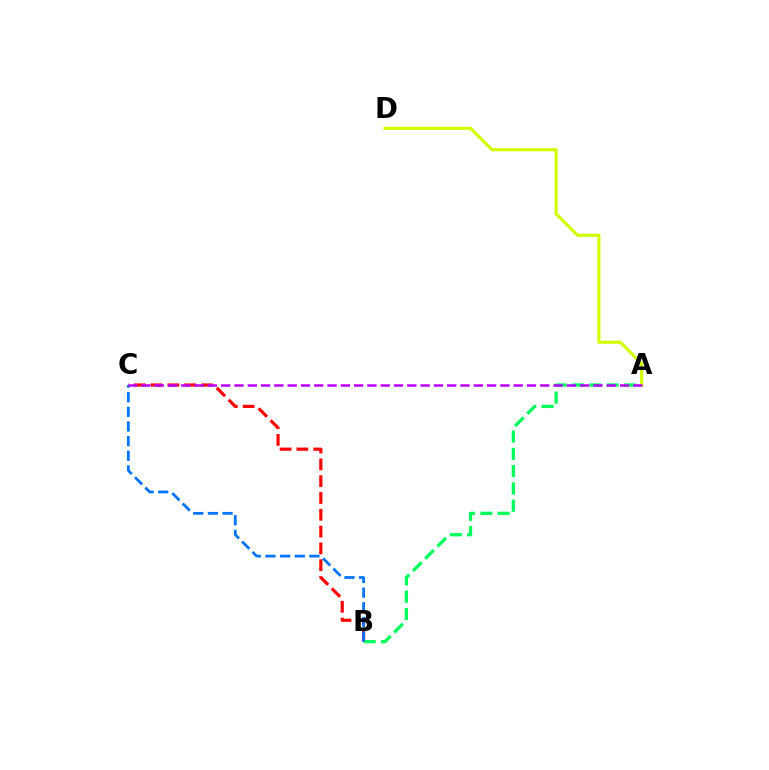{('B', 'C'): [{'color': '#ff0000', 'line_style': 'dashed', 'thickness': 2.28}, {'color': '#0074ff', 'line_style': 'dashed', 'thickness': 1.99}], ('A', 'B'): [{'color': '#00ff5c', 'line_style': 'dashed', 'thickness': 2.35}], ('A', 'D'): [{'color': '#d1ff00', 'line_style': 'solid', 'thickness': 2.25}], ('A', 'C'): [{'color': '#b900ff', 'line_style': 'dashed', 'thickness': 1.81}]}